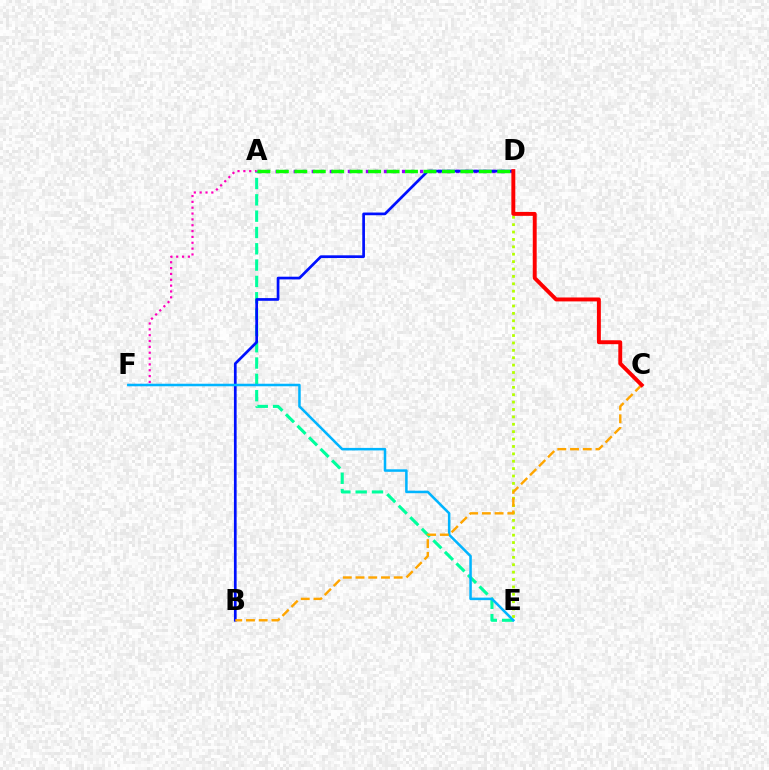{('A', 'E'): [{'color': '#00ff9d', 'line_style': 'dashed', 'thickness': 2.22}], ('A', 'D'): [{'color': '#9b00ff', 'line_style': 'dotted', 'thickness': 2.45}, {'color': '#08ff00', 'line_style': 'dashed', 'thickness': 2.51}], ('A', 'F'): [{'color': '#ff00bd', 'line_style': 'dotted', 'thickness': 1.59}], ('B', 'D'): [{'color': '#0010ff', 'line_style': 'solid', 'thickness': 1.95}], ('E', 'F'): [{'color': '#00b5ff', 'line_style': 'solid', 'thickness': 1.82}], ('D', 'E'): [{'color': '#b3ff00', 'line_style': 'dotted', 'thickness': 2.01}], ('B', 'C'): [{'color': '#ffa500', 'line_style': 'dashed', 'thickness': 1.73}], ('C', 'D'): [{'color': '#ff0000', 'line_style': 'solid', 'thickness': 2.82}]}